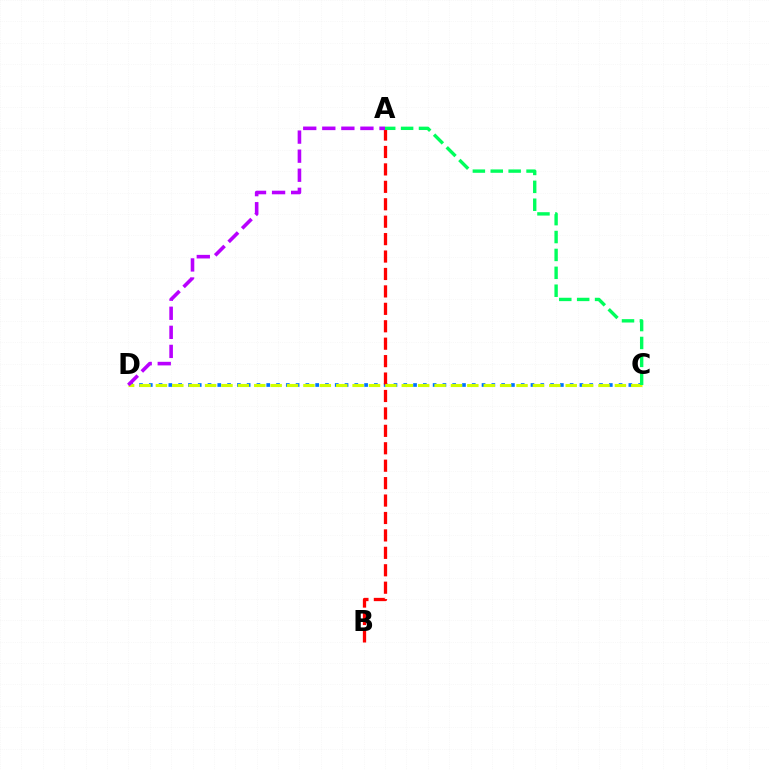{('C', 'D'): [{'color': '#0074ff', 'line_style': 'dotted', 'thickness': 2.66}, {'color': '#d1ff00', 'line_style': 'dashed', 'thickness': 2.23}], ('A', 'B'): [{'color': '#ff0000', 'line_style': 'dashed', 'thickness': 2.37}], ('A', 'D'): [{'color': '#b900ff', 'line_style': 'dashed', 'thickness': 2.59}], ('A', 'C'): [{'color': '#00ff5c', 'line_style': 'dashed', 'thickness': 2.43}]}